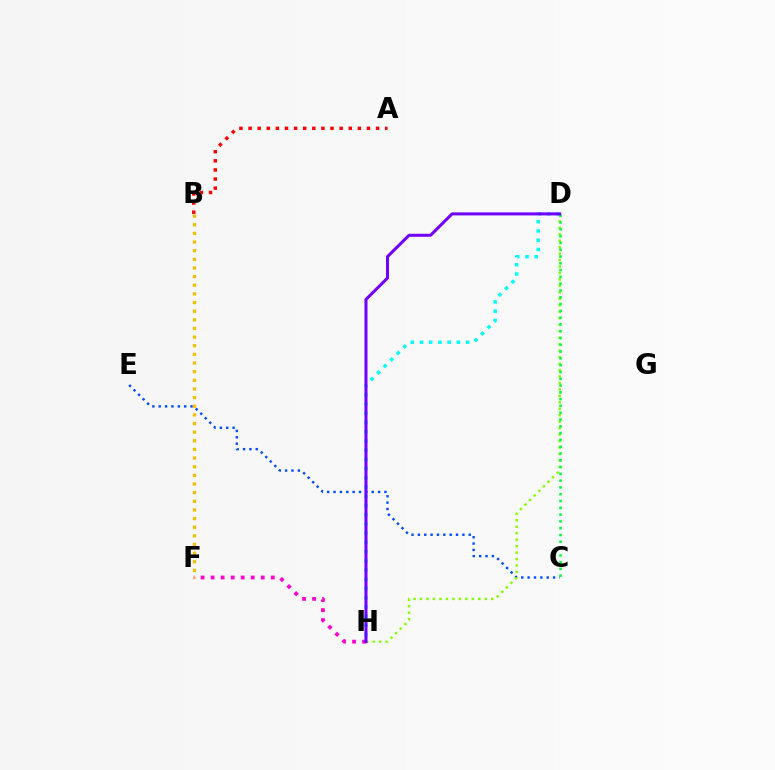{('C', 'E'): [{'color': '#004bff', 'line_style': 'dotted', 'thickness': 1.73}], ('D', 'H'): [{'color': '#84ff00', 'line_style': 'dotted', 'thickness': 1.76}, {'color': '#00fff6', 'line_style': 'dotted', 'thickness': 2.51}, {'color': '#7200ff', 'line_style': 'solid', 'thickness': 2.19}], ('A', 'B'): [{'color': '#ff0000', 'line_style': 'dotted', 'thickness': 2.48}], ('F', 'H'): [{'color': '#ff00cf', 'line_style': 'dotted', 'thickness': 2.72}], ('C', 'D'): [{'color': '#00ff39', 'line_style': 'dotted', 'thickness': 1.85}], ('B', 'F'): [{'color': '#ffbd00', 'line_style': 'dotted', 'thickness': 2.35}]}